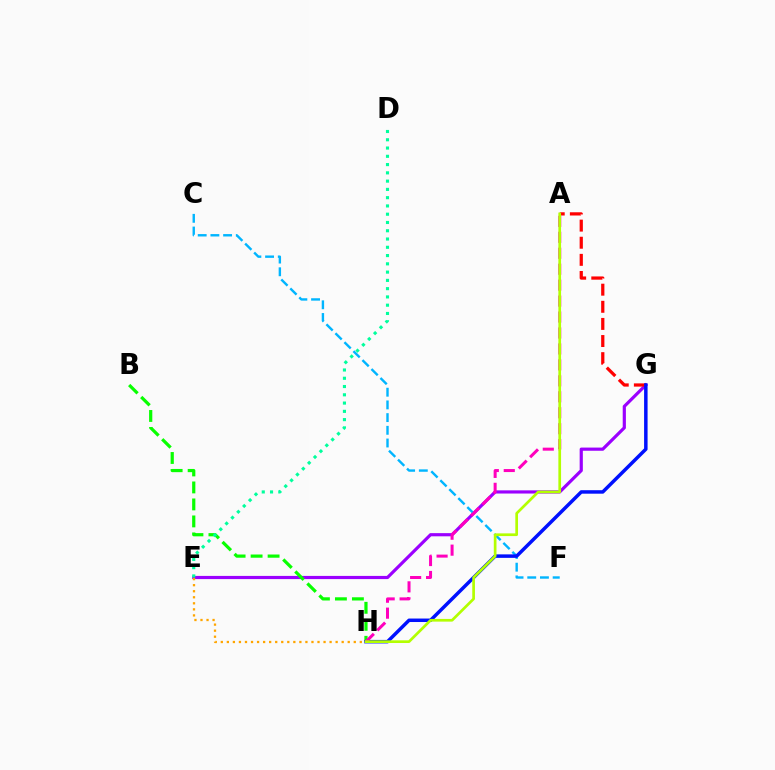{('E', 'G'): [{'color': '#9b00ff', 'line_style': 'solid', 'thickness': 2.29}], ('A', 'G'): [{'color': '#ff0000', 'line_style': 'dashed', 'thickness': 2.33}], ('B', 'H'): [{'color': '#08ff00', 'line_style': 'dashed', 'thickness': 2.31}], ('C', 'F'): [{'color': '#00b5ff', 'line_style': 'dashed', 'thickness': 1.73}], ('G', 'H'): [{'color': '#0010ff', 'line_style': 'solid', 'thickness': 2.51}], ('A', 'H'): [{'color': '#ff00bd', 'line_style': 'dashed', 'thickness': 2.17}, {'color': '#b3ff00', 'line_style': 'solid', 'thickness': 1.94}], ('D', 'E'): [{'color': '#00ff9d', 'line_style': 'dotted', 'thickness': 2.25}], ('E', 'H'): [{'color': '#ffa500', 'line_style': 'dotted', 'thickness': 1.64}]}